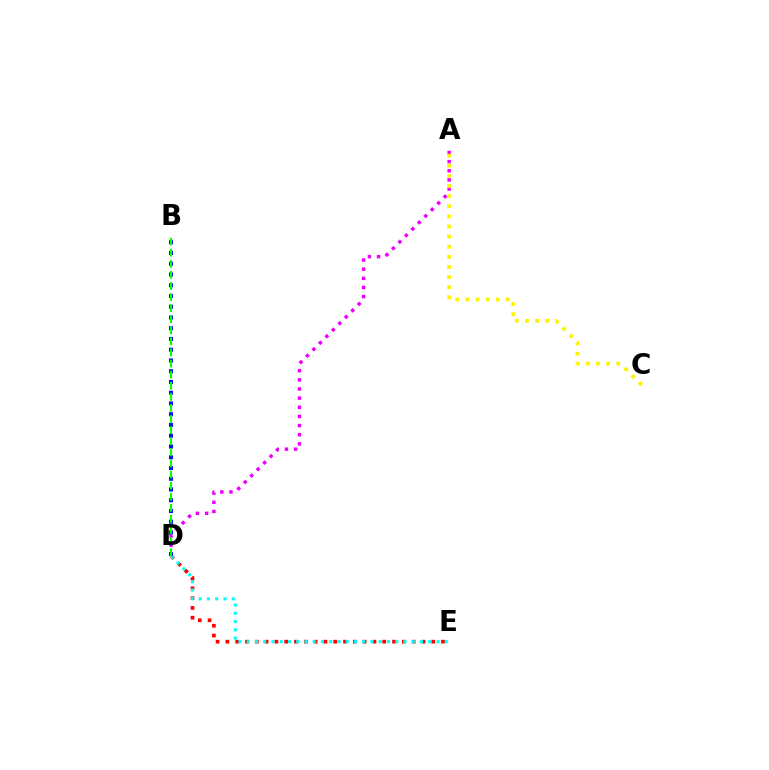{('D', 'E'): [{'color': '#ff0000', 'line_style': 'dotted', 'thickness': 2.66}, {'color': '#00fff6', 'line_style': 'dotted', 'thickness': 2.24}], ('A', 'D'): [{'color': '#ee00ff', 'line_style': 'dotted', 'thickness': 2.49}], ('B', 'D'): [{'color': '#0010ff', 'line_style': 'dotted', 'thickness': 2.92}, {'color': '#08ff00', 'line_style': 'dashed', 'thickness': 1.51}], ('A', 'C'): [{'color': '#fcf500', 'line_style': 'dotted', 'thickness': 2.75}]}